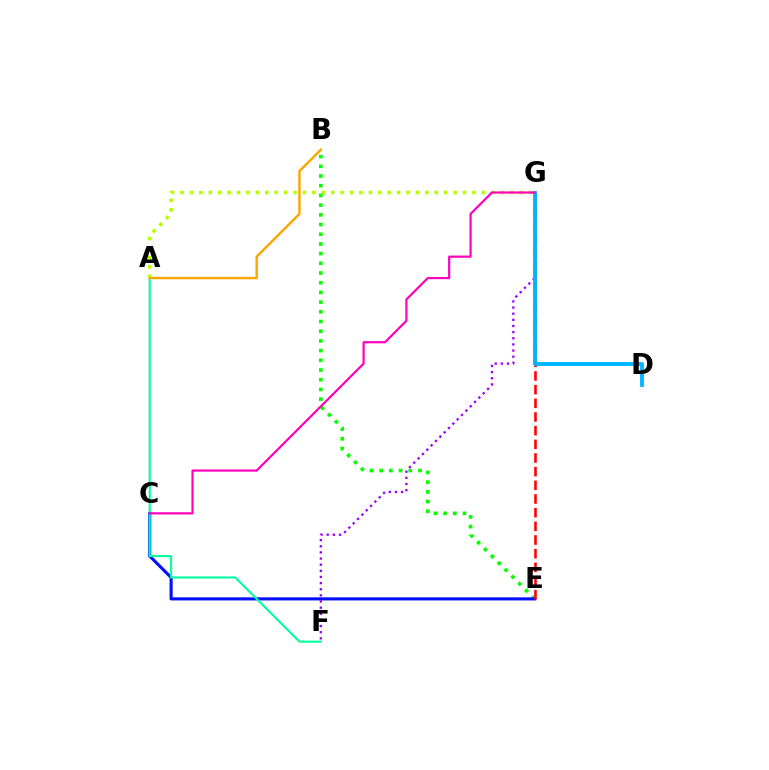{('A', 'G'): [{'color': '#b3ff00', 'line_style': 'dotted', 'thickness': 2.56}], ('B', 'E'): [{'color': '#08ff00', 'line_style': 'dotted', 'thickness': 2.64}], ('C', 'E'): [{'color': '#0010ff', 'line_style': 'solid', 'thickness': 2.23}], ('E', 'G'): [{'color': '#ff0000', 'line_style': 'dashed', 'thickness': 1.86}], ('F', 'G'): [{'color': '#9b00ff', 'line_style': 'dotted', 'thickness': 1.67}], ('A', 'F'): [{'color': '#00ff9d', 'line_style': 'solid', 'thickness': 1.51}], ('D', 'G'): [{'color': '#00b5ff', 'line_style': 'solid', 'thickness': 2.77}], ('C', 'G'): [{'color': '#ff00bd', 'line_style': 'solid', 'thickness': 1.58}], ('A', 'B'): [{'color': '#ffa500', 'line_style': 'solid', 'thickness': 1.73}]}